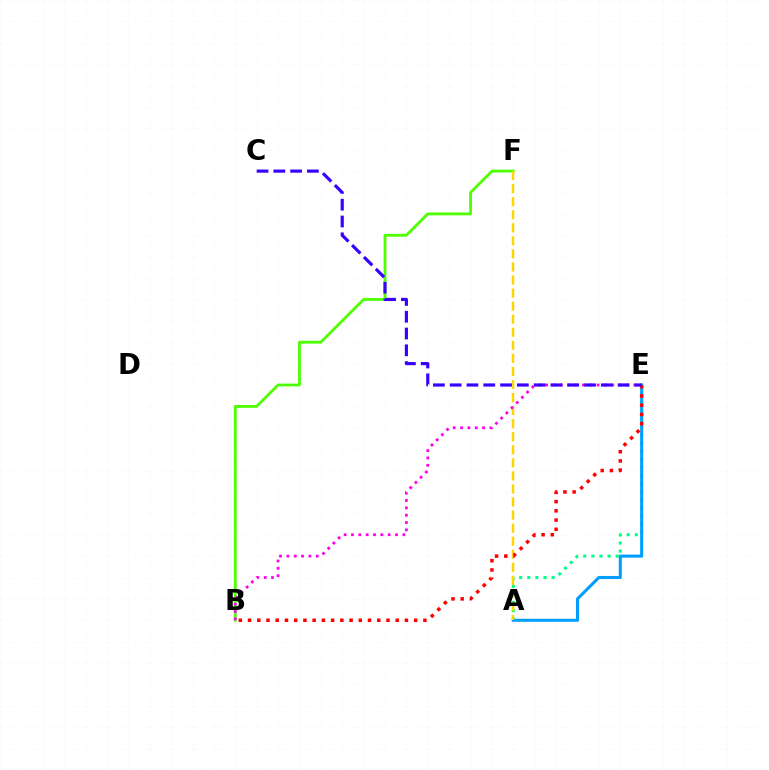{('A', 'E'): [{'color': '#00ff86', 'line_style': 'dotted', 'thickness': 2.2}, {'color': '#009eff', 'line_style': 'solid', 'thickness': 2.2}], ('B', 'F'): [{'color': '#4fff00', 'line_style': 'solid', 'thickness': 2.02}], ('A', 'F'): [{'color': '#ffd500', 'line_style': 'dashed', 'thickness': 1.77}], ('B', 'E'): [{'color': '#ff00ed', 'line_style': 'dotted', 'thickness': 2.0}, {'color': '#ff0000', 'line_style': 'dotted', 'thickness': 2.51}], ('C', 'E'): [{'color': '#3700ff', 'line_style': 'dashed', 'thickness': 2.28}]}